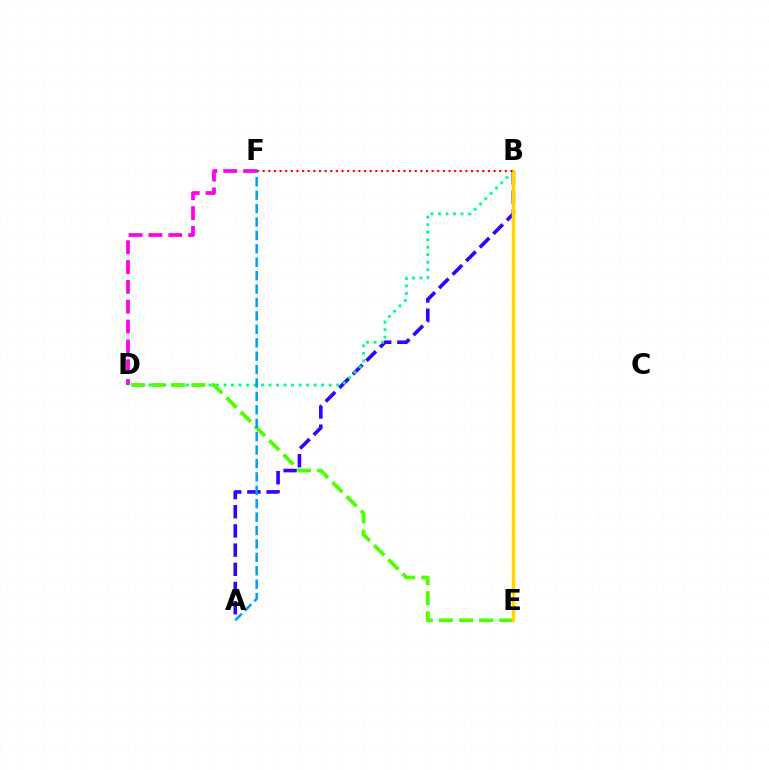{('D', 'F'): [{'color': '#ff00ed', 'line_style': 'dashed', 'thickness': 2.69}], ('A', 'B'): [{'color': '#3700ff', 'line_style': 'dashed', 'thickness': 2.61}], ('B', 'D'): [{'color': '#00ff86', 'line_style': 'dotted', 'thickness': 2.04}], ('D', 'E'): [{'color': '#4fff00', 'line_style': 'dashed', 'thickness': 2.73}], ('B', 'E'): [{'color': '#ffd500', 'line_style': 'solid', 'thickness': 2.5}], ('B', 'F'): [{'color': '#ff0000', 'line_style': 'dotted', 'thickness': 1.53}], ('A', 'F'): [{'color': '#009eff', 'line_style': 'dashed', 'thickness': 1.82}]}